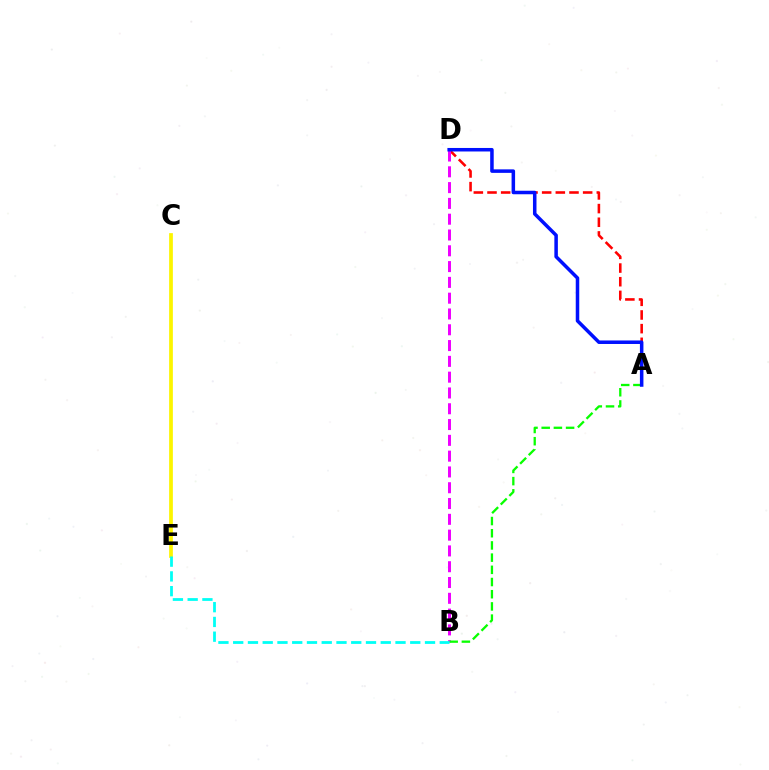{('A', 'D'): [{'color': '#ff0000', 'line_style': 'dashed', 'thickness': 1.86}, {'color': '#0010ff', 'line_style': 'solid', 'thickness': 2.53}], ('B', 'D'): [{'color': '#ee00ff', 'line_style': 'dashed', 'thickness': 2.15}], ('C', 'E'): [{'color': '#fcf500', 'line_style': 'solid', 'thickness': 2.69}], ('A', 'B'): [{'color': '#08ff00', 'line_style': 'dashed', 'thickness': 1.66}], ('B', 'E'): [{'color': '#00fff6', 'line_style': 'dashed', 'thickness': 2.0}]}